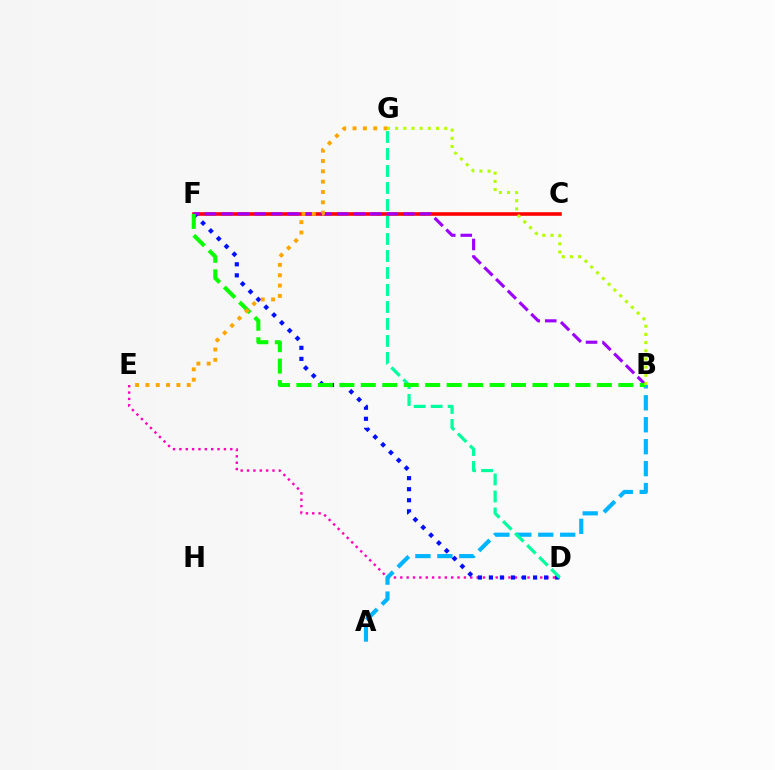{('D', 'E'): [{'color': '#ff00bd', 'line_style': 'dotted', 'thickness': 1.73}], ('A', 'B'): [{'color': '#00b5ff', 'line_style': 'dashed', 'thickness': 2.98}], ('C', 'F'): [{'color': '#ff0000', 'line_style': 'solid', 'thickness': 2.58}], ('D', 'F'): [{'color': '#0010ff', 'line_style': 'dotted', 'thickness': 3.0}], ('B', 'F'): [{'color': '#9b00ff', 'line_style': 'dashed', 'thickness': 2.25}, {'color': '#08ff00', 'line_style': 'dashed', 'thickness': 2.92}], ('D', 'G'): [{'color': '#00ff9d', 'line_style': 'dashed', 'thickness': 2.31}], ('B', 'G'): [{'color': '#b3ff00', 'line_style': 'dotted', 'thickness': 2.22}], ('E', 'G'): [{'color': '#ffa500', 'line_style': 'dotted', 'thickness': 2.81}]}